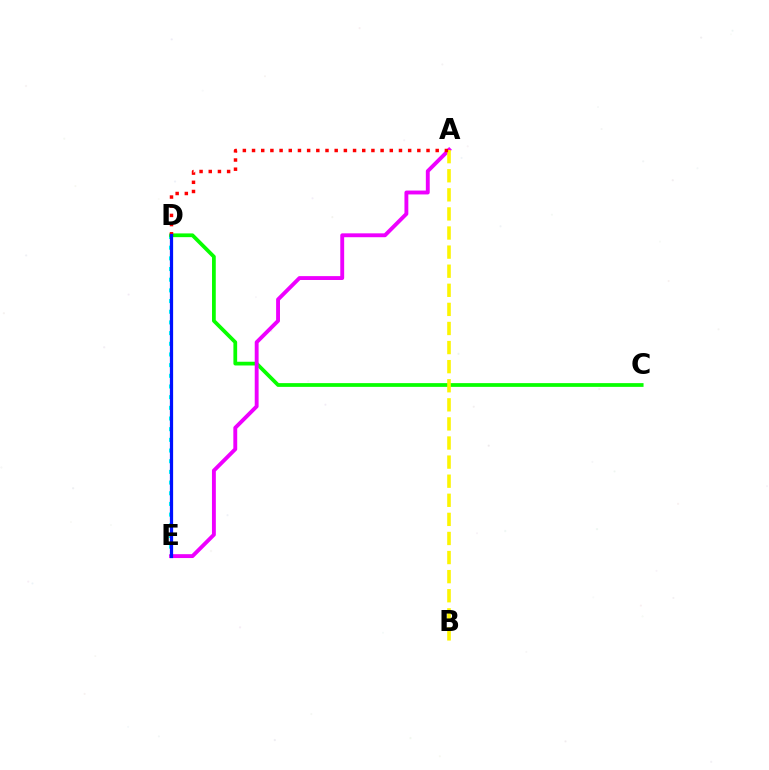{('D', 'E'): [{'color': '#00fff6', 'line_style': 'dotted', 'thickness': 2.9}, {'color': '#0010ff', 'line_style': 'solid', 'thickness': 2.32}], ('C', 'D'): [{'color': '#08ff00', 'line_style': 'solid', 'thickness': 2.69}], ('A', 'E'): [{'color': '#ee00ff', 'line_style': 'solid', 'thickness': 2.79}], ('A', 'B'): [{'color': '#fcf500', 'line_style': 'dashed', 'thickness': 2.59}], ('A', 'D'): [{'color': '#ff0000', 'line_style': 'dotted', 'thickness': 2.5}]}